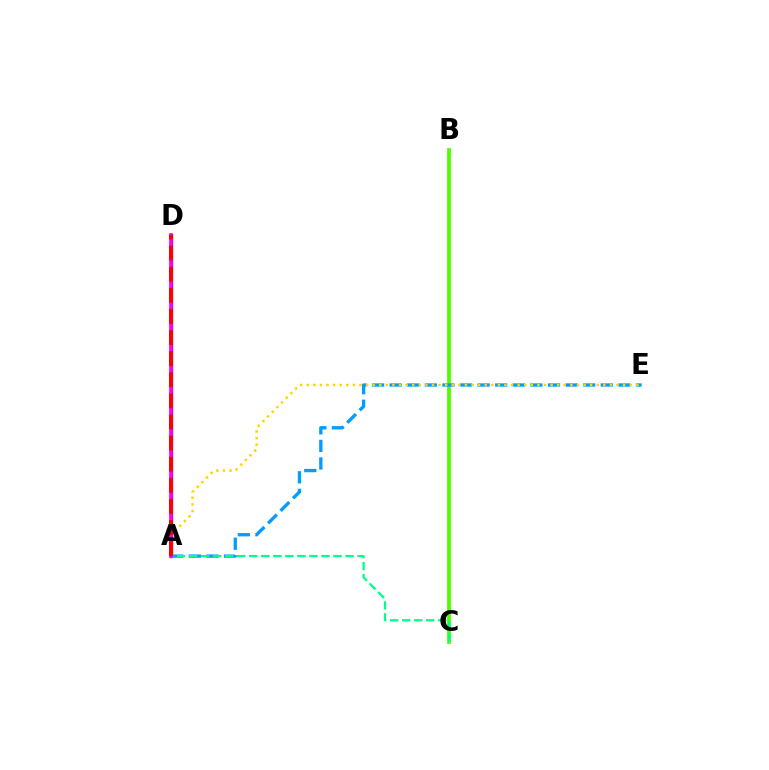{('B', 'C'): [{'color': '#4fff00', 'line_style': 'solid', 'thickness': 2.73}], ('A', 'D'): [{'color': '#3700ff', 'line_style': 'solid', 'thickness': 2.38}, {'color': '#ff00ed', 'line_style': 'solid', 'thickness': 2.63}, {'color': '#ff0000', 'line_style': 'dashed', 'thickness': 2.87}], ('A', 'E'): [{'color': '#009eff', 'line_style': 'dashed', 'thickness': 2.39}, {'color': '#ffd500', 'line_style': 'dotted', 'thickness': 1.79}], ('A', 'C'): [{'color': '#00ff86', 'line_style': 'dashed', 'thickness': 1.63}]}